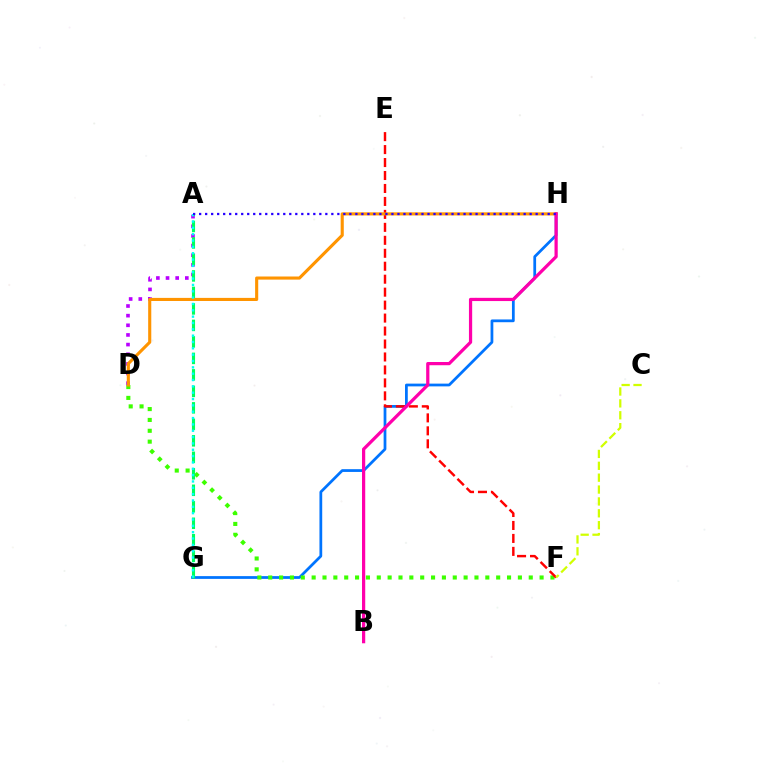{('G', 'H'): [{'color': '#0074ff', 'line_style': 'solid', 'thickness': 1.99}], ('D', 'F'): [{'color': '#3dff00', 'line_style': 'dotted', 'thickness': 2.95}], ('A', 'D'): [{'color': '#b900ff', 'line_style': 'dotted', 'thickness': 2.62}], ('E', 'F'): [{'color': '#ff0000', 'line_style': 'dashed', 'thickness': 1.76}], ('A', 'G'): [{'color': '#00ff5c', 'line_style': 'dashed', 'thickness': 2.24}, {'color': '#00fff6', 'line_style': 'dotted', 'thickness': 1.72}], ('D', 'H'): [{'color': '#ff9400', 'line_style': 'solid', 'thickness': 2.24}], ('B', 'H'): [{'color': '#ff00ac', 'line_style': 'solid', 'thickness': 2.32}], ('C', 'F'): [{'color': '#d1ff00', 'line_style': 'dashed', 'thickness': 1.61}], ('A', 'H'): [{'color': '#2500ff', 'line_style': 'dotted', 'thickness': 1.63}]}